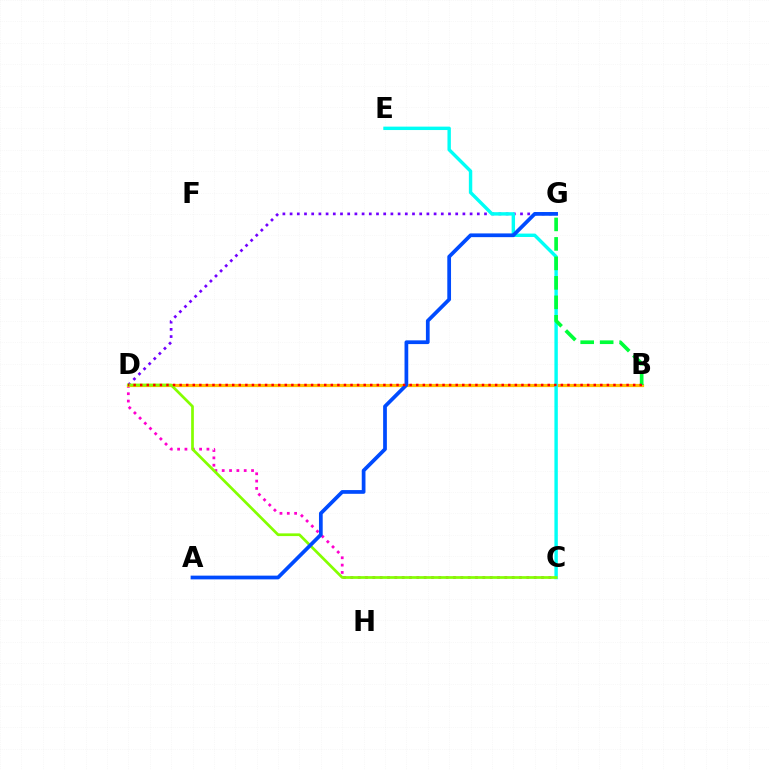{('D', 'G'): [{'color': '#7200ff', 'line_style': 'dotted', 'thickness': 1.96}], ('C', 'D'): [{'color': '#ff00cf', 'line_style': 'dotted', 'thickness': 1.99}, {'color': '#84ff00', 'line_style': 'solid', 'thickness': 1.95}], ('B', 'D'): [{'color': '#ffbd00', 'line_style': 'solid', 'thickness': 2.31}, {'color': '#ff0000', 'line_style': 'dotted', 'thickness': 1.79}], ('C', 'E'): [{'color': '#00fff6', 'line_style': 'solid', 'thickness': 2.46}], ('B', 'G'): [{'color': '#00ff39', 'line_style': 'dashed', 'thickness': 2.65}], ('A', 'G'): [{'color': '#004bff', 'line_style': 'solid', 'thickness': 2.69}]}